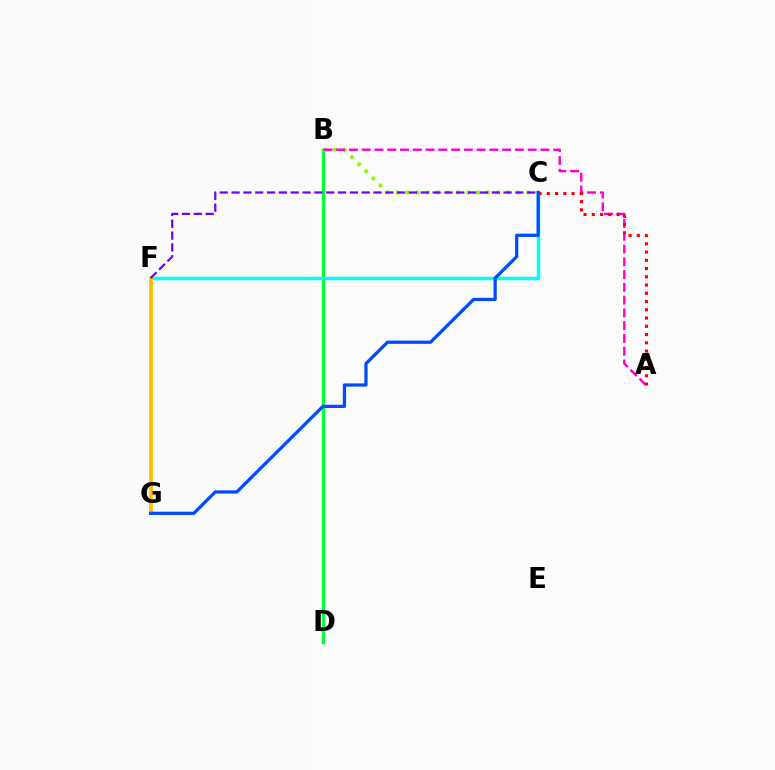{('B', 'D'): [{'color': '#00ff39', 'line_style': 'solid', 'thickness': 2.38}], ('B', 'C'): [{'color': '#84ff00', 'line_style': 'dotted', 'thickness': 2.73}], ('C', 'F'): [{'color': '#00fff6', 'line_style': 'solid', 'thickness': 2.5}, {'color': '#7200ff', 'line_style': 'dashed', 'thickness': 1.61}], ('F', 'G'): [{'color': '#ffbd00', 'line_style': 'solid', 'thickness': 2.7}], ('A', 'B'): [{'color': '#ff00cf', 'line_style': 'dashed', 'thickness': 1.73}], ('A', 'C'): [{'color': '#ff0000', 'line_style': 'dotted', 'thickness': 2.24}], ('C', 'G'): [{'color': '#004bff', 'line_style': 'solid', 'thickness': 2.33}]}